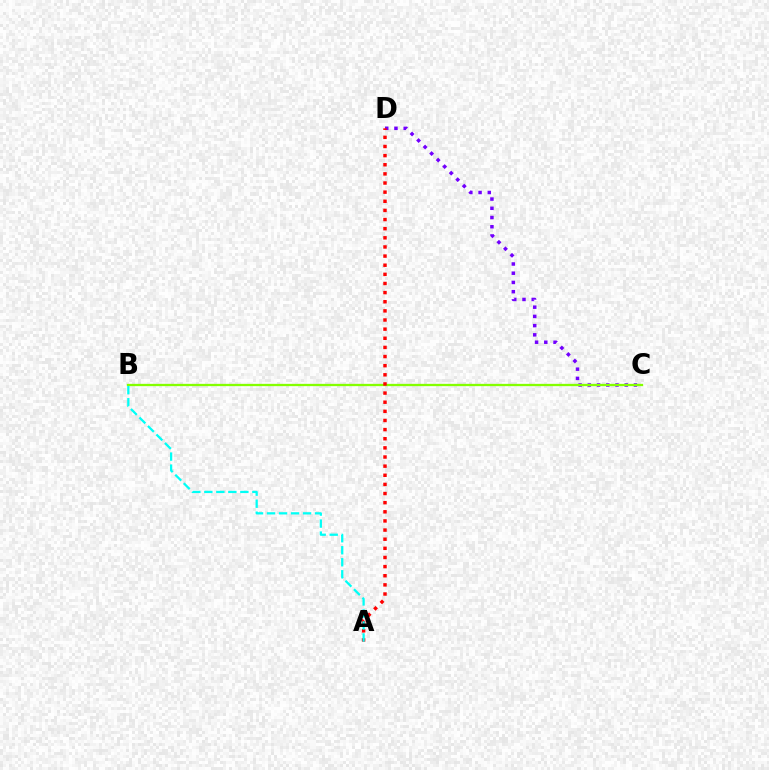{('C', 'D'): [{'color': '#7200ff', 'line_style': 'dotted', 'thickness': 2.51}], ('B', 'C'): [{'color': '#84ff00', 'line_style': 'solid', 'thickness': 1.66}], ('A', 'D'): [{'color': '#ff0000', 'line_style': 'dotted', 'thickness': 2.48}], ('A', 'B'): [{'color': '#00fff6', 'line_style': 'dashed', 'thickness': 1.63}]}